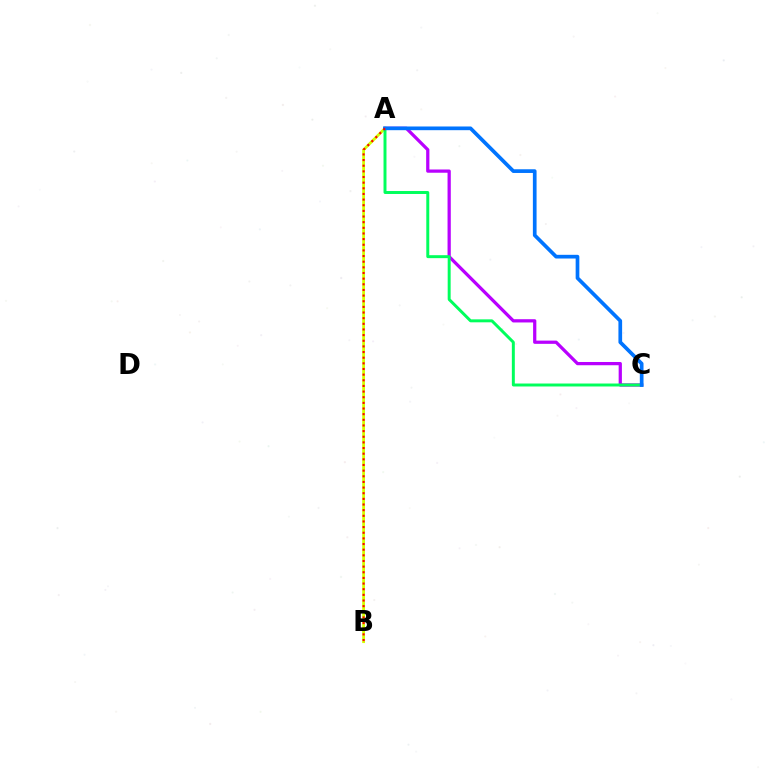{('A', 'B'): [{'color': '#d1ff00', 'line_style': 'solid', 'thickness': 2.02}, {'color': '#ff0000', 'line_style': 'dotted', 'thickness': 1.53}], ('A', 'C'): [{'color': '#b900ff', 'line_style': 'solid', 'thickness': 2.34}, {'color': '#00ff5c', 'line_style': 'solid', 'thickness': 2.13}, {'color': '#0074ff', 'line_style': 'solid', 'thickness': 2.66}]}